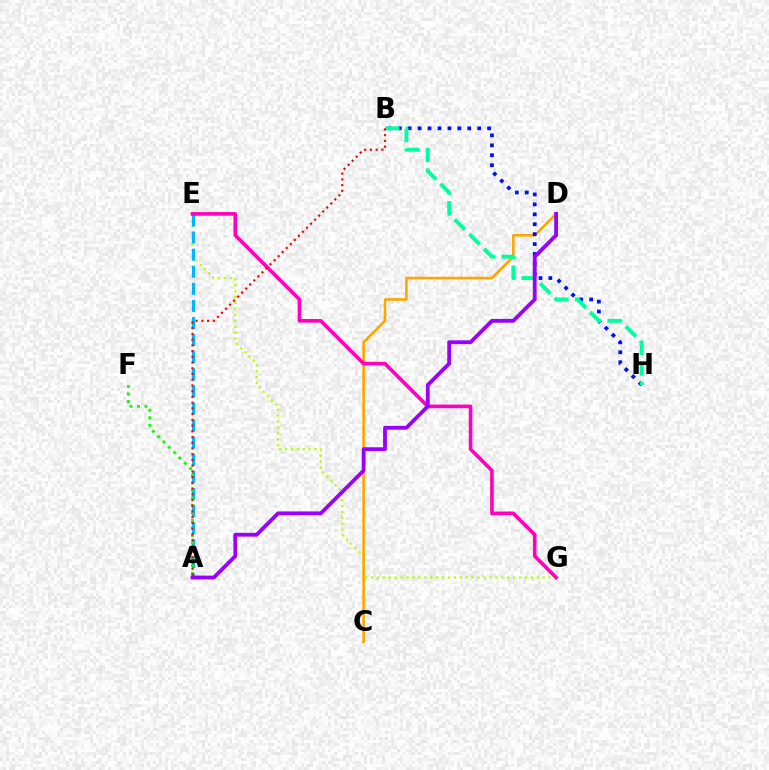{('E', 'G'): [{'color': '#b3ff00', 'line_style': 'dotted', 'thickness': 1.61}, {'color': '#ff00bd', 'line_style': 'solid', 'thickness': 2.6}], ('C', 'D'): [{'color': '#ffa500', 'line_style': 'solid', 'thickness': 1.87}], ('A', 'E'): [{'color': '#00b5ff', 'line_style': 'dashed', 'thickness': 2.32}], ('B', 'H'): [{'color': '#0010ff', 'line_style': 'dotted', 'thickness': 2.7}, {'color': '#00ff9d', 'line_style': 'dashed', 'thickness': 2.81}], ('A', 'F'): [{'color': '#08ff00', 'line_style': 'dotted', 'thickness': 2.05}], ('A', 'D'): [{'color': '#9b00ff', 'line_style': 'solid', 'thickness': 2.75}], ('A', 'B'): [{'color': '#ff0000', 'line_style': 'dotted', 'thickness': 1.56}]}